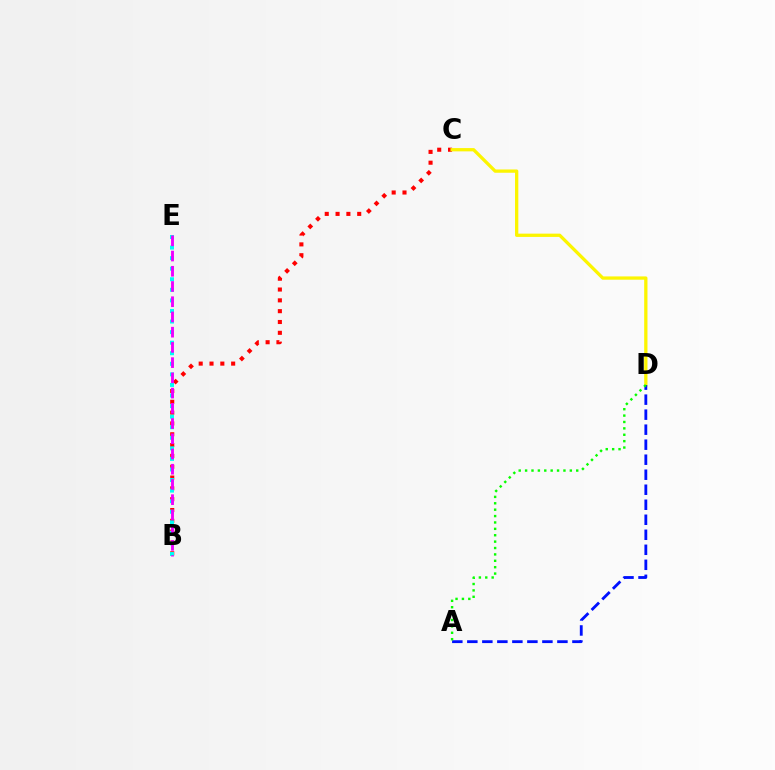{('B', 'C'): [{'color': '#ff0000', 'line_style': 'dotted', 'thickness': 2.94}], ('B', 'E'): [{'color': '#00fff6', 'line_style': 'dotted', 'thickness': 2.87}, {'color': '#ee00ff', 'line_style': 'dashed', 'thickness': 2.07}], ('C', 'D'): [{'color': '#fcf500', 'line_style': 'solid', 'thickness': 2.36}], ('A', 'D'): [{'color': '#0010ff', 'line_style': 'dashed', 'thickness': 2.04}, {'color': '#08ff00', 'line_style': 'dotted', 'thickness': 1.74}]}